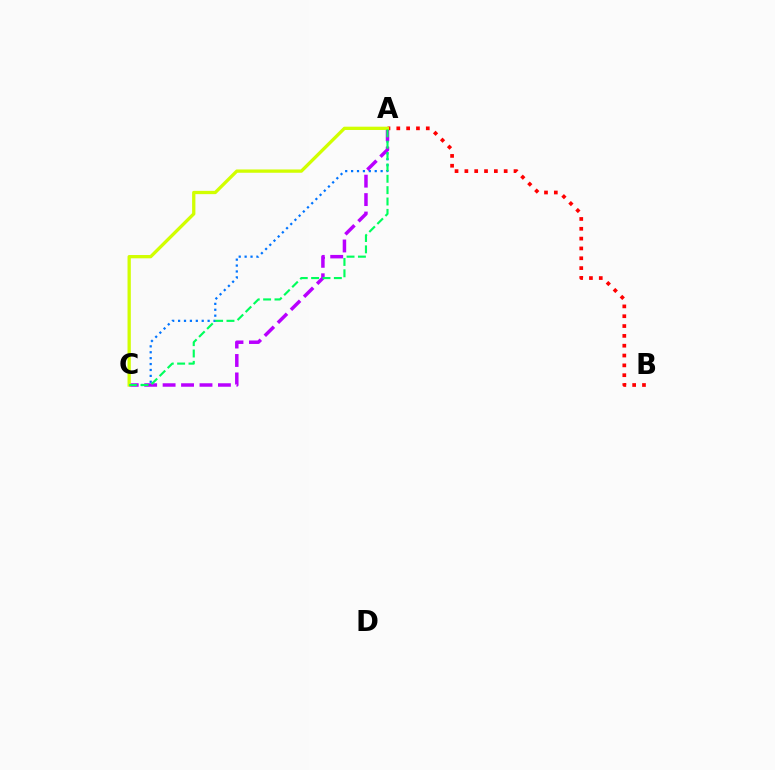{('A', 'C'): [{'color': '#0074ff', 'line_style': 'dotted', 'thickness': 1.6}, {'color': '#b900ff', 'line_style': 'dashed', 'thickness': 2.51}, {'color': '#d1ff00', 'line_style': 'solid', 'thickness': 2.37}, {'color': '#00ff5c', 'line_style': 'dashed', 'thickness': 1.54}], ('A', 'B'): [{'color': '#ff0000', 'line_style': 'dotted', 'thickness': 2.67}]}